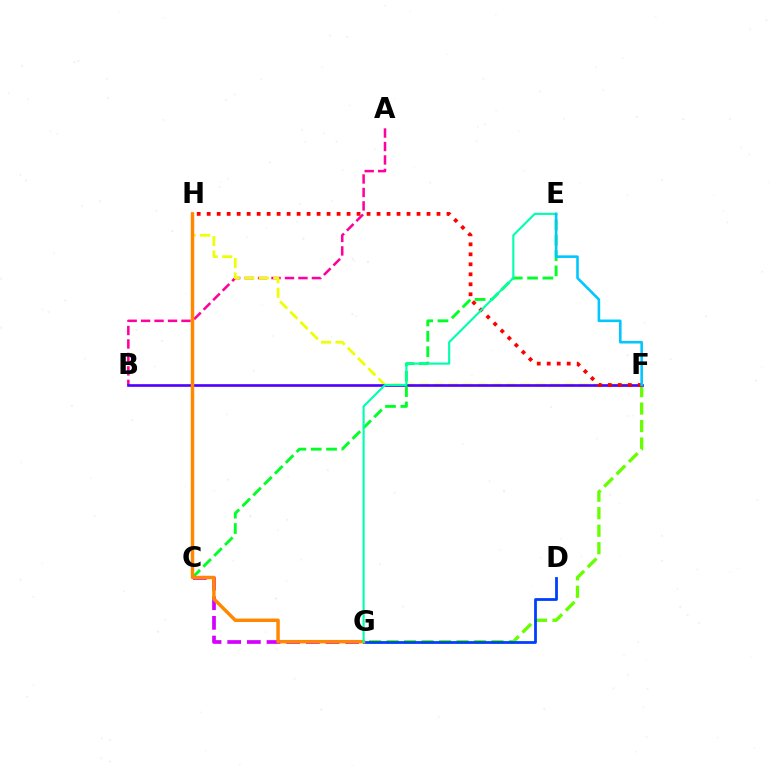{('F', 'G'): [{'color': '#66ff00', 'line_style': 'dashed', 'thickness': 2.37}], ('A', 'B'): [{'color': '#ff00a0', 'line_style': 'dashed', 'thickness': 1.83}], ('D', 'G'): [{'color': '#003fff', 'line_style': 'solid', 'thickness': 2.0}], ('F', 'H'): [{'color': '#eeff00', 'line_style': 'dashed', 'thickness': 1.97}, {'color': '#ff0000', 'line_style': 'dotted', 'thickness': 2.71}], ('B', 'F'): [{'color': '#4f00ff', 'line_style': 'solid', 'thickness': 1.91}], ('C', 'G'): [{'color': '#d600ff', 'line_style': 'dashed', 'thickness': 2.67}], ('C', 'E'): [{'color': '#00ff27', 'line_style': 'dashed', 'thickness': 2.08}], ('G', 'H'): [{'color': '#ff8800', 'line_style': 'solid', 'thickness': 2.49}], ('E', 'G'): [{'color': '#00ffaf', 'line_style': 'solid', 'thickness': 1.53}], ('E', 'F'): [{'color': '#00c7ff', 'line_style': 'solid', 'thickness': 1.87}]}